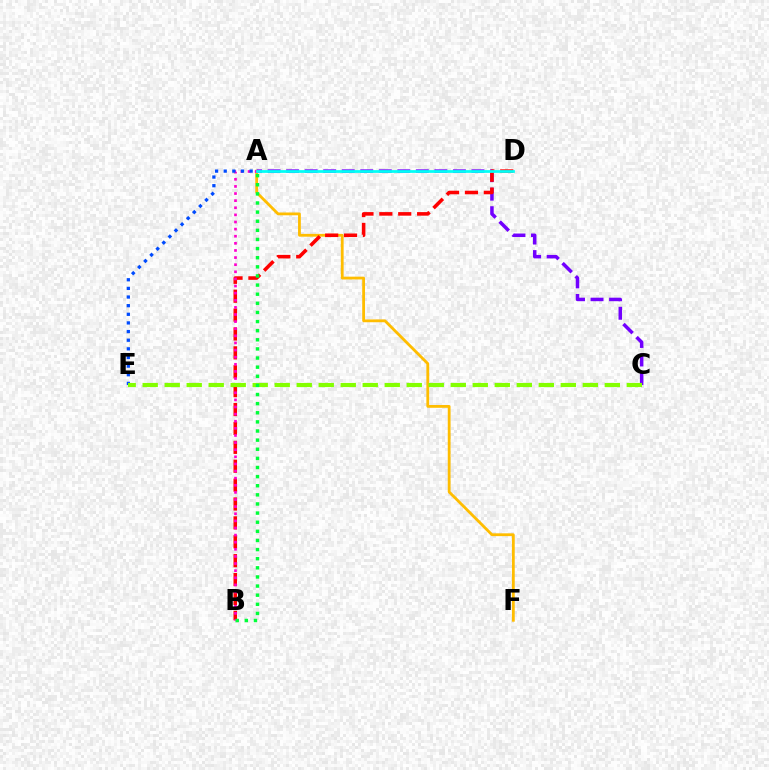{('A', 'F'): [{'color': '#ffbd00', 'line_style': 'solid', 'thickness': 2.02}], ('A', 'C'): [{'color': '#7200ff', 'line_style': 'dashed', 'thickness': 2.52}], ('B', 'D'): [{'color': '#ff0000', 'line_style': 'dashed', 'thickness': 2.57}], ('A', 'B'): [{'color': '#ff00cf', 'line_style': 'dotted', 'thickness': 1.93}, {'color': '#00ff39', 'line_style': 'dotted', 'thickness': 2.48}], ('A', 'E'): [{'color': '#004bff', 'line_style': 'dotted', 'thickness': 2.35}], ('A', 'D'): [{'color': '#00fff6', 'line_style': 'solid', 'thickness': 1.97}], ('C', 'E'): [{'color': '#84ff00', 'line_style': 'dashed', 'thickness': 2.99}]}